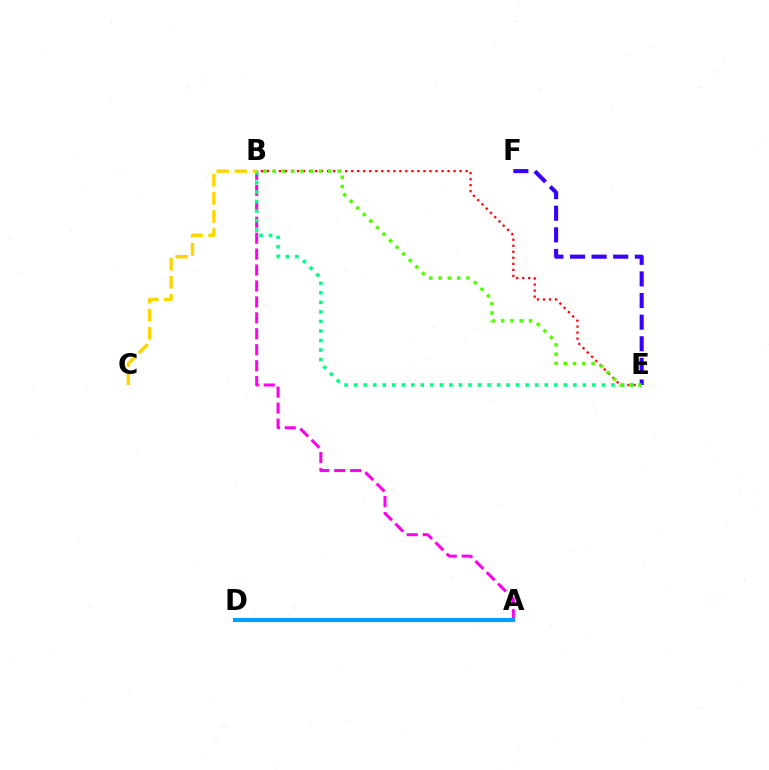{('A', 'B'): [{'color': '#ff00ed', 'line_style': 'dashed', 'thickness': 2.17}], ('B', 'E'): [{'color': '#ff0000', 'line_style': 'dotted', 'thickness': 1.64}, {'color': '#00ff86', 'line_style': 'dotted', 'thickness': 2.59}, {'color': '#4fff00', 'line_style': 'dotted', 'thickness': 2.52}], ('E', 'F'): [{'color': '#3700ff', 'line_style': 'dashed', 'thickness': 2.94}], ('B', 'C'): [{'color': '#ffd500', 'line_style': 'dashed', 'thickness': 2.46}], ('A', 'D'): [{'color': '#009eff', 'line_style': 'solid', 'thickness': 2.97}]}